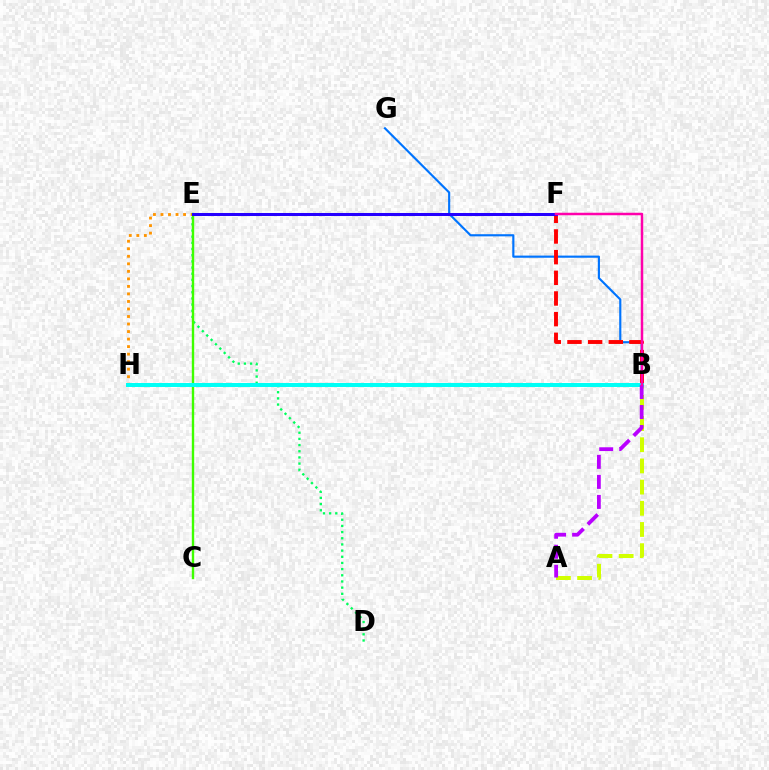{('A', 'B'): [{'color': '#d1ff00', 'line_style': 'dashed', 'thickness': 2.88}, {'color': '#b900ff', 'line_style': 'dashed', 'thickness': 2.72}], ('B', 'G'): [{'color': '#0074ff', 'line_style': 'solid', 'thickness': 1.55}], ('D', 'E'): [{'color': '#00ff5c', 'line_style': 'dotted', 'thickness': 1.68}], ('E', 'H'): [{'color': '#ff9400', 'line_style': 'dotted', 'thickness': 2.04}], ('C', 'E'): [{'color': '#3dff00', 'line_style': 'solid', 'thickness': 1.71}], ('B', 'F'): [{'color': '#ff0000', 'line_style': 'dashed', 'thickness': 2.81}, {'color': '#ff00ac', 'line_style': 'solid', 'thickness': 1.8}], ('B', 'H'): [{'color': '#00fff6', 'line_style': 'solid', 'thickness': 2.86}], ('E', 'F'): [{'color': '#2500ff', 'line_style': 'solid', 'thickness': 2.18}]}